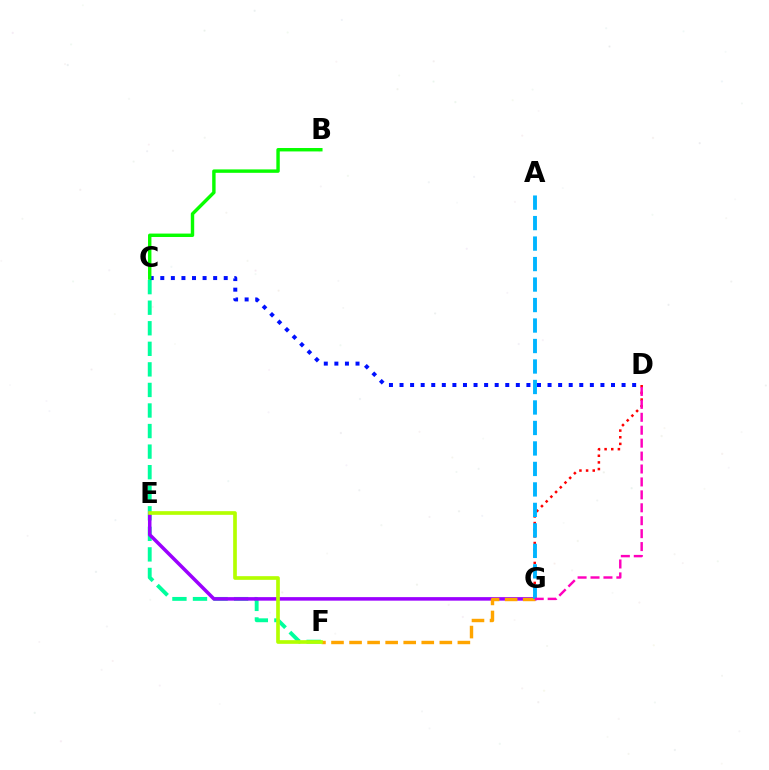{('D', 'G'): [{'color': '#ff0000', 'line_style': 'dotted', 'thickness': 1.81}, {'color': '#ff00bd', 'line_style': 'dashed', 'thickness': 1.76}], ('C', 'F'): [{'color': '#00ff9d', 'line_style': 'dashed', 'thickness': 2.79}], ('C', 'D'): [{'color': '#0010ff', 'line_style': 'dotted', 'thickness': 2.87}], ('B', 'C'): [{'color': '#08ff00', 'line_style': 'solid', 'thickness': 2.46}], ('E', 'G'): [{'color': '#9b00ff', 'line_style': 'solid', 'thickness': 2.54}], ('F', 'G'): [{'color': '#ffa500', 'line_style': 'dashed', 'thickness': 2.45}], ('E', 'F'): [{'color': '#b3ff00', 'line_style': 'solid', 'thickness': 2.64}], ('A', 'G'): [{'color': '#00b5ff', 'line_style': 'dashed', 'thickness': 2.78}]}